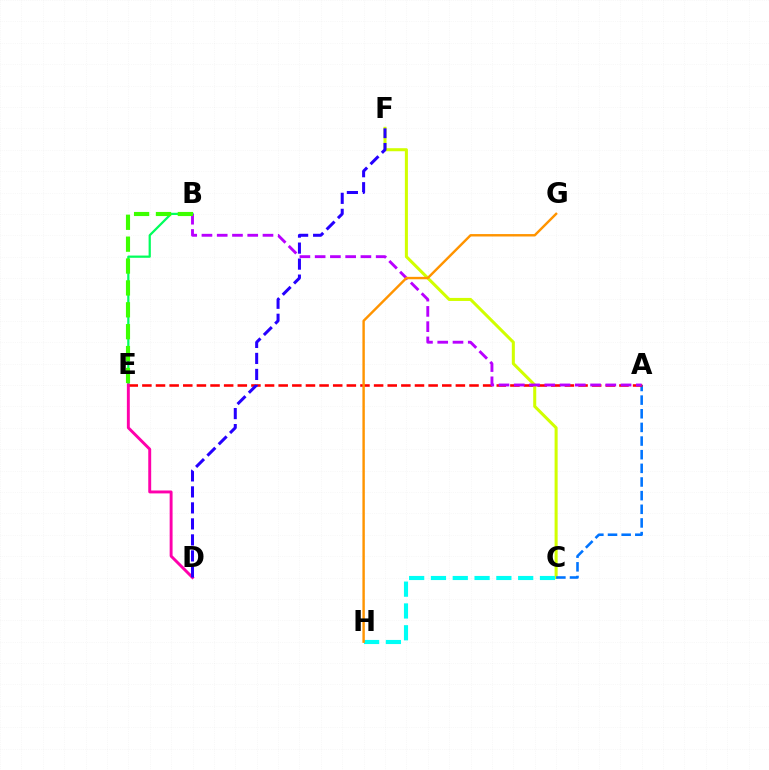{('C', 'F'): [{'color': '#d1ff00', 'line_style': 'solid', 'thickness': 2.19}], ('B', 'E'): [{'color': '#00ff5c', 'line_style': 'solid', 'thickness': 1.61}, {'color': '#3dff00', 'line_style': 'dashed', 'thickness': 2.97}], ('A', 'C'): [{'color': '#0074ff', 'line_style': 'dashed', 'thickness': 1.85}], ('A', 'E'): [{'color': '#ff0000', 'line_style': 'dashed', 'thickness': 1.85}], ('D', 'E'): [{'color': '#ff00ac', 'line_style': 'solid', 'thickness': 2.1}], ('A', 'B'): [{'color': '#b900ff', 'line_style': 'dashed', 'thickness': 2.07}], ('D', 'F'): [{'color': '#2500ff', 'line_style': 'dashed', 'thickness': 2.17}], ('C', 'H'): [{'color': '#00fff6', 'line_style': 'dashed', 'thickness': 2.96}], ('G', 'H'): [{'color': '#ff9400', 'line_style': 'solid', 'thickness': 1.74}]}